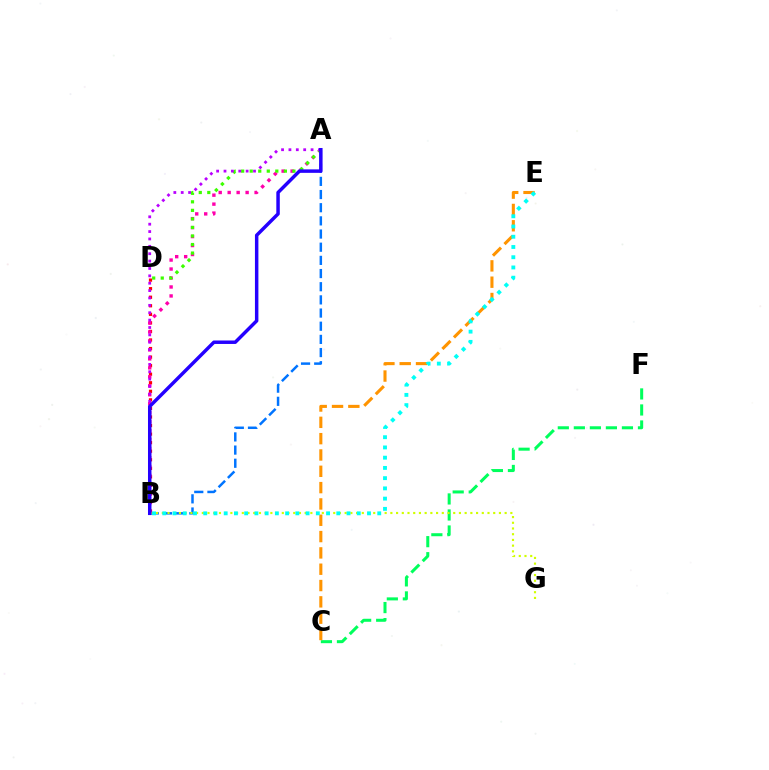{('C', 'F'): [{'color': '#00ff5c', 'line_style': 'dashed', 'thickness': 2.18}], ('A', 'B'): [{'color': '#0074ff', 'line_style': 'dashed', 'thickness': 1.79}, {'color': '#ff00ac', 'line_style': 'dotted', 'thickness': 2.44}, {'color': '#b900ff', 'line_style': 'dotted', 'thickness': 2.0}, {'color': '#2500ff', 'line_style': 'solid', 'thickness': 2.5}], ('B', 'D'): [{'color': '#ff0000', 'line_style': 'dotted', 'thickness': 2.32}], ('B', 'G'): [{'color': '#d1ff00', 'line_style': 'dotted', 'thickness': 1.55}], ('C', 'E'): [{'color': '#ff9400', 'line_style': 'dashed', 'thickness': 2.22}], ('A', 'D'): [{'color': '#3dff00', 'line_style': 'dotted', 'thickness': 2.32}], ('B', 'E'): [{'color': '#00fff6', 'line_style': 'dotted', 'thickness': 2.78}]}